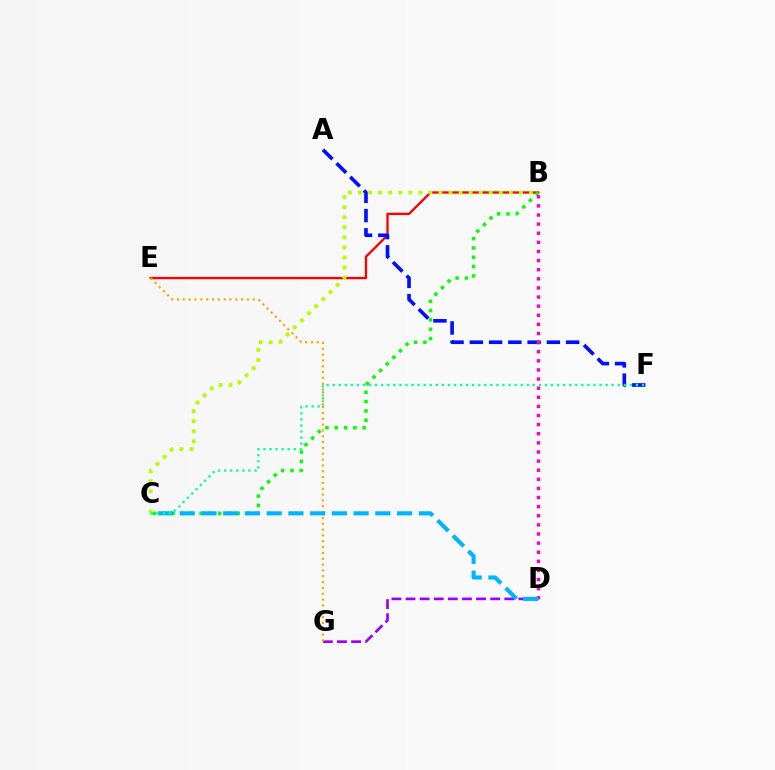{('B', 'E'): [{'color': '#ff0000', 'line_style': 'solid', 'thickness': 1.68}], ('B', 'C'): [{'color': '#08ff00', 'line_style': 'dotted', 'thickness': 2.53}, {'color': '#b3ff00', 'line_style': 'dotted', 'thickness': 2.73}], ('A', 'F'): [{'color': '#0010ff', 'line_style': 'dashed', 'thickness': 2.62}], ('D', 'G'): [{'color': '#9b00ff', 'line_style': 'dashed', 'thickness': 1.92}], ('B', 'D'): [{'color': '#ff00bd', 'line_style': 'dotted', 'thickness': 2.48}], ('E', 'G'): [{'color': '#ffa500', 'line_style': 'dotted', 'thickness': 1.58}], ('C', 'D'): [{'color': '#00b5ff', 'line_style': 'dashed', 'thickness': 2.95}], ('C', 'F'): [{'color': '#00ff9d', 'line_style': 'dotted', 'thickness': 1.65}]}